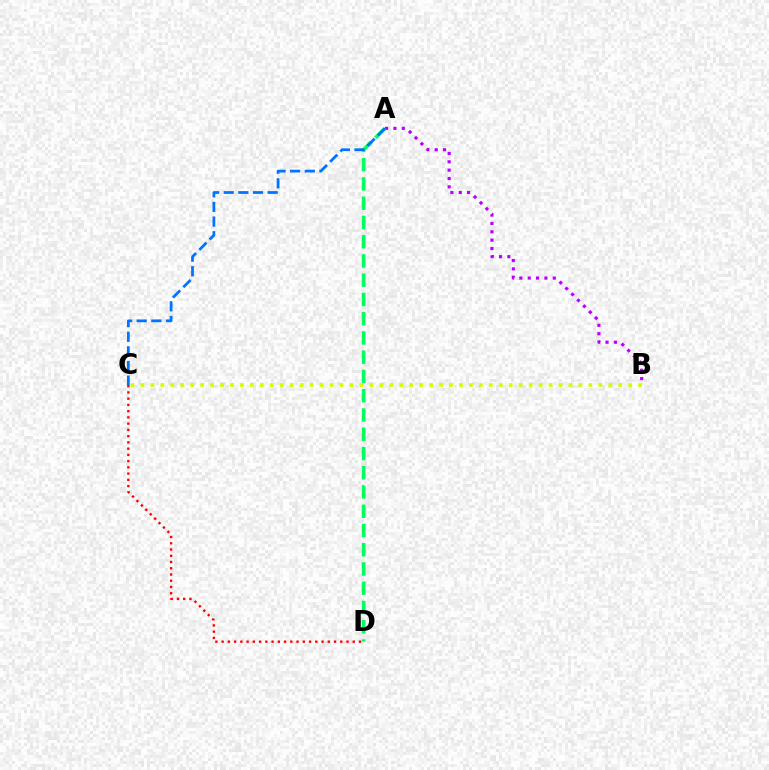{('A', 'B'): [{'color': '#b900ff', 'line_style': 'dotted', 'thickness': 2.27}], ('A', 'D'): [{'color': '#00ff5c', 'line_style': 'dashed', 'thickness': 2.62}], ('C', 'D'): [{'color': '#ff0000', 'line_style': 'dotted', 'thickness': 1.7}], ('A', 'C'): [{'color': '#0074ff', 'line_style': 'dashed', 'thickness': 1.99}], ('B', 'C'): [{'color': '#d1ff00', 'line_style': 'dotted', 'thickness': 2.7}]}